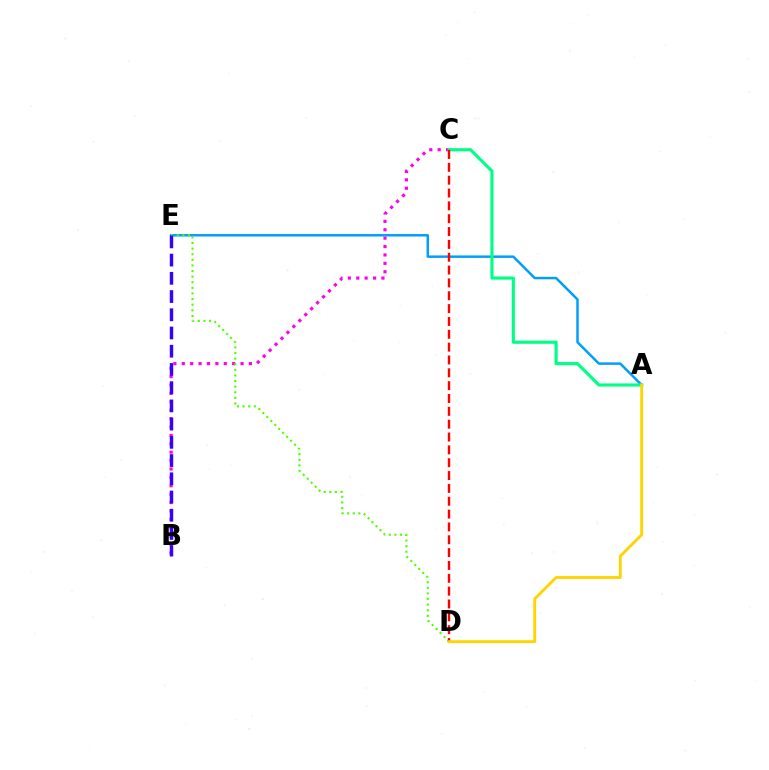{('B', 'C'): [{'color': '#ff00ed', 'line_style': 'dotted', 'thickness': 2.28}], ('A', 'E'): [{'color': '#009eff', 'line_style': 'solid', 'thickness': 1.78}], ('D', 'E'): [{'color': '#4fff00', 'line_style': 'dotted', 'thickness': 1.52}], ('B', 'E'): [{'color': '#3700ff', 'line_style': 'dashed', 'thickness': 2.48}], ('A', 'C'): [{'color': '#00ff86', 'line_style': 'solid', 'thickness': 2.26}], ('C', 'D'): [{'color': '#ff0000', 'line_style': 'dashed', 'thickness': 1.74}], ('A', 'D'): [{'color': '#ffd500', 'line_style': 'solid', 'thickness': 2.07}]}